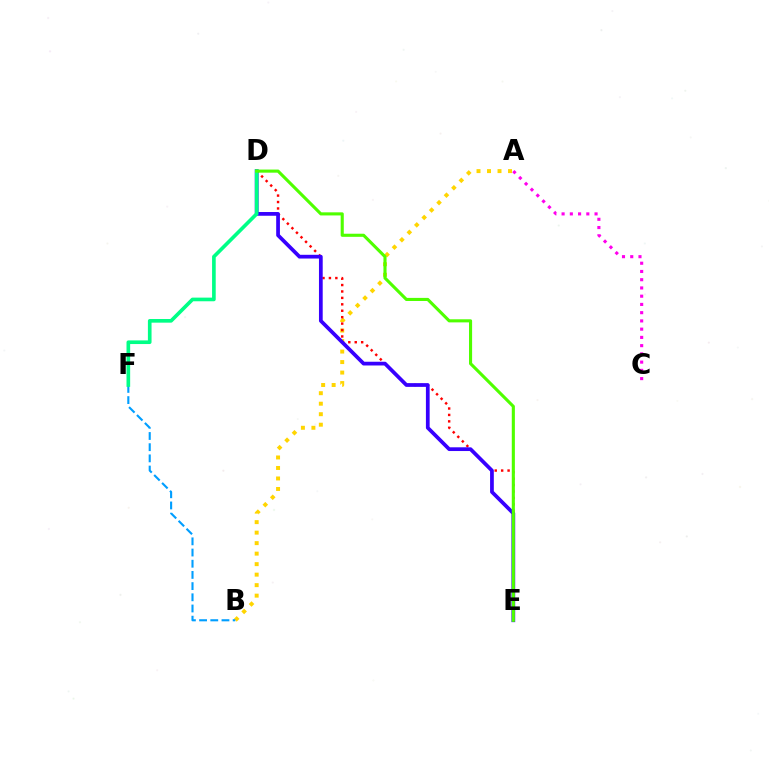{('A', 'B'): [{'color': '#ffd500', 'line_style': 'dotted', 'thickness': 2.85}], ('D', 'E'): [{'color': '#ff0000', 'line_style': 'dotted', 'thickness': 1.75}, {'color': '#3700ff', 'line_style': 'solid', 'thickness': 2.69}, {'color': '#4fff00', 'line_style': 'solid', 'thickness': 2.23}], ('A', 'C'): [{'color': '#ff00ed', 'line_style': 'dotted', 'thickness': 2.24}], ('B', 'F'): [{'color': '#009eff', 'line_style': 'dashed', 'thickness': 1.52}], ('D', 'F'): [{'color': '#00ff86', 'line_style': 'solid', 'thickness': 2.63}]}